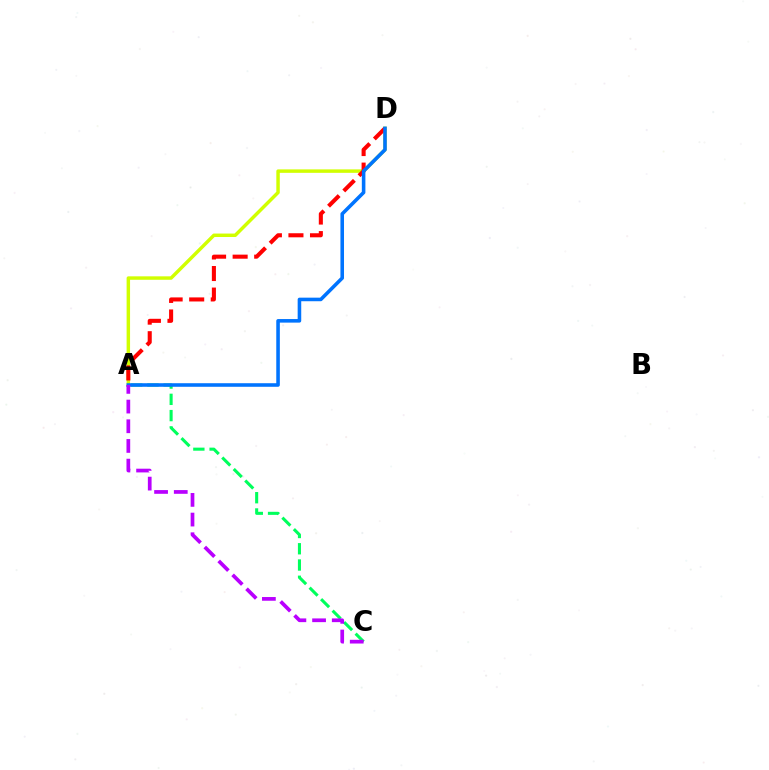{('A', 'D'): [{'color': '#d1ff00', 'line_style': 'solid', 'thickness': 2.49}, {'color': '#ff0000', 'line_style': 'dashed', 'thickness': 2.93}, {'color': '#0074ff', 'line_style': 'solid', 'thickness': 2.57}], ('A', 'C'): [{'color': '#00ff5c', 'line_style': 'dashed', 'thickness': 2.21}, {'color': '#b900ff', 'line_style': 'dashed', 'thickness': 2.67}]}